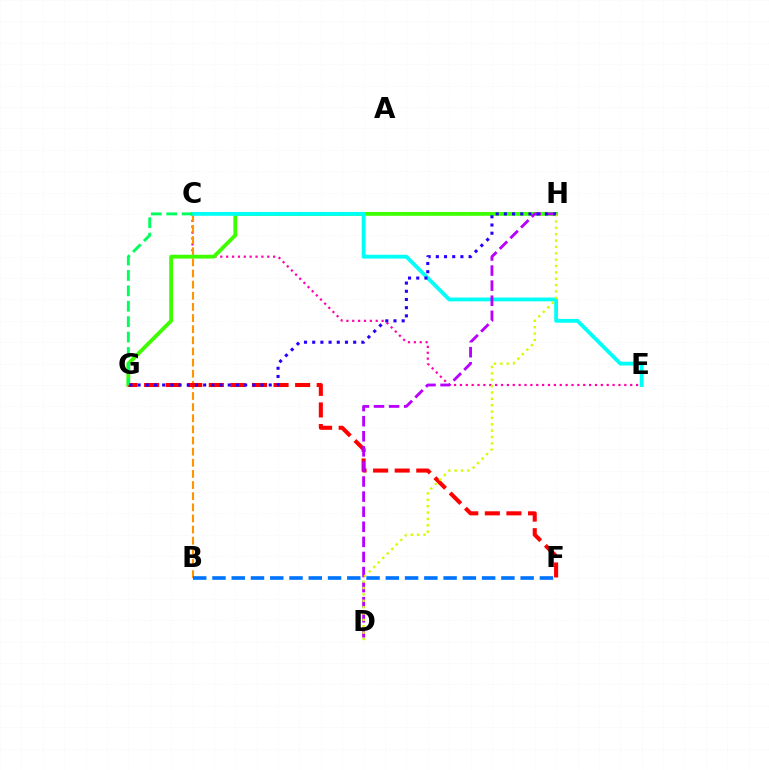{('C', 'E'): [{'color': '#ff00ac', 'line_style': 'dotted', 'thickness': 1.6}, {'color': '#00fff6', 'line_style': 'solid', 'thickness': 2.75}], ('B', 'C'): [{'color': '#ff9400', 'line_style': 'dashed', 'thickness': 1.51}], ('G', 'H'): [{'color': '#3dff00', 'line_style': 'solid', 'thickness': 2.75}, {'color': '#2500ff', 'line_style': 'dotted', 'thickness': 2.23}], ('F', 'G'): [{'color': '#ff0000', 'line_style': 'dashed', 'thickness': 2.93}], ('D', 'H'): [{'color': '#b900ff', 'line_style': 'dashed', 'thickness': 2.05}, {'color': '#d1ff00', 'line_style': 'dotted', 'thickness': 1.73}], ('C', 'G'): [{'color': '#00ff5c', 'line_style': 'dashed', 'thickness': 2.09}], ('B', 'F'): [{'color': '#0074ff', 'line_style': 'dashed', 'thickness': 2.62}]}